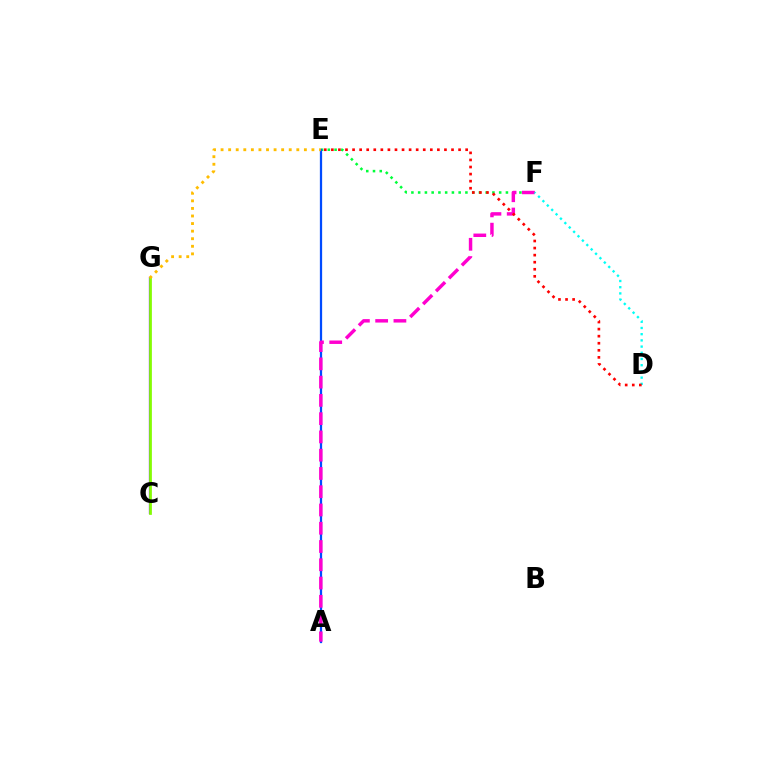{('E', 'F'): [{'color': '#00ff39', 'line_style': 'dotted', 'thickness': 1.83}], ('C', 'G'): [{'color': '#7200ff', 'line_style': 'solid', 'thickness': 1.63}, {'color': '#84ff00', 'line_style': 'solid', 'thickness': 1.96}], ('A', 'E'): [{'color': '#004bff', 'line_style': 'solid', 'thickness': 1.63}], ('A', 'F'): [{'color': '#ff00cf', 'line_style': 'dashed', 'thickness': 2.48}], ('D', 'F'): [{'color': '#00fff6', 'line_style': 'dotted', 'thickness': 1.69}], ('D', 'E'): [{'color': '#ff0000', 'line_style': 'dotted', 'thickness': 1.92}], ('E', 'G'): [{'color': '#ffbd00', 'line_style': 'dotted', 'thickness': 2.06}]}